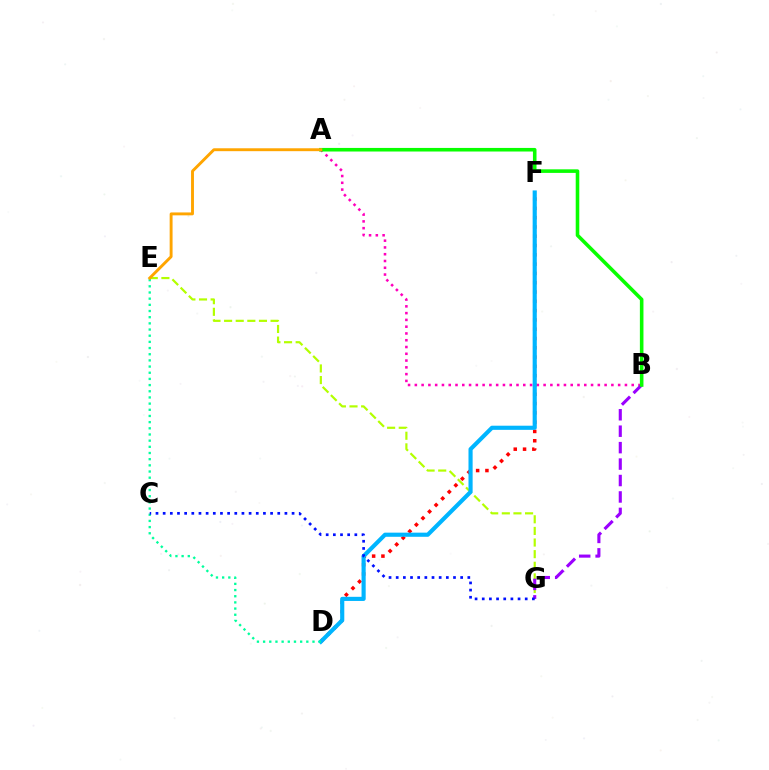{('A', 'B'): [{'color': '#ff00bd', 'line_style': 'dotted', 'thickness': 1.84}, {'color': '#08ff00', 'line_style': 'solid', 'thickness': 2.58}], ('E', 'G'): [{'color': '#b3ff00', 'line_style': 'dashed', 'thickness': 1.58}], ('D', 'F'): [{'color': '#ff0000', 'line_style': 'dotted', 'thickness': 2.53}, {'color': '#00b5ff', 'line_style': 'solid', 'thickness': 2.98}], ('B', 'G'): [{'color': '#9b00ff', 'line_style': 'dashed', 'thickness': 2.23}], ('D', 'E'): [{'color': '#00ff9d', 'line_style': 'dotted', 'thickness': 1.68}], ('A', 'E'): [{'color': '#ffa500', 'line_style': 'solid', 'thickness': 2.09}], ('C', 'G'): [{'color': '#0010ff', 'line_style': 'dotted', 'thickness': 1.95}]}